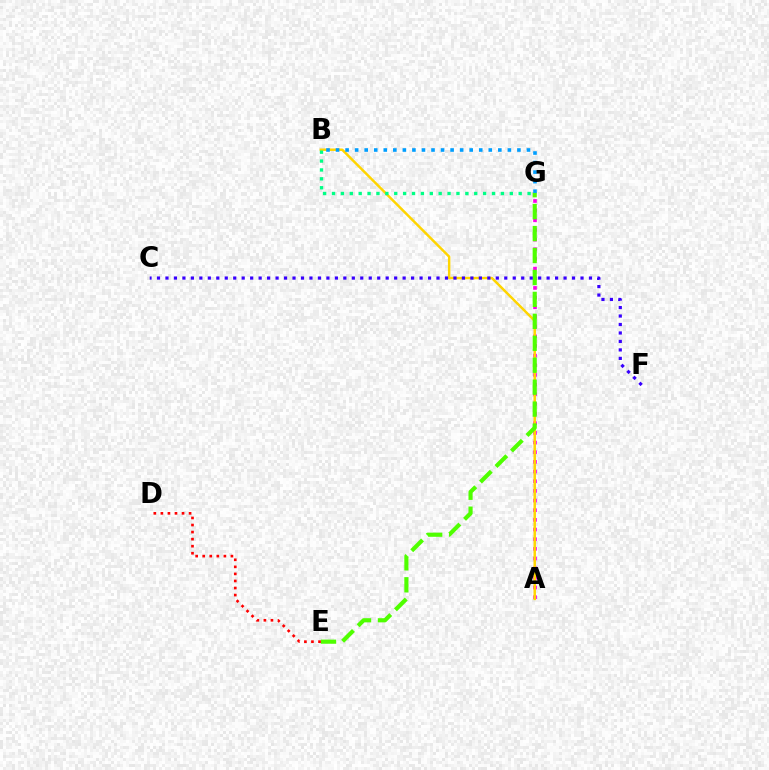{('A', 'G'): [{'color': '#ff00ed', 'line_style': 'dotted', 'thickness': 2.63}], ('A', 'B'): [{'color': '#ffd500', 'line_style': 'solid', 'thickness': 1.78}], ('E', 'G'): [{'color': '#4fff00', 'line_style': 'dashed', 'thickness': 2.98}], ('C', 'F'): [{'color': '#3700ff', 'line_style': 'dotted', 'thickness': 2.3}], ('B', 'G'): [{'color': '#009eff', 'line_style': 'dotted', 'thickness': 2.59}, {'color': '#00ff86', 'line_style': 'dotted', 'thickness': 2.42}], ('D', 'E'): [{'color': '#ff0000', 'line_style': 'dotted', 'thickness': 1.92}]}